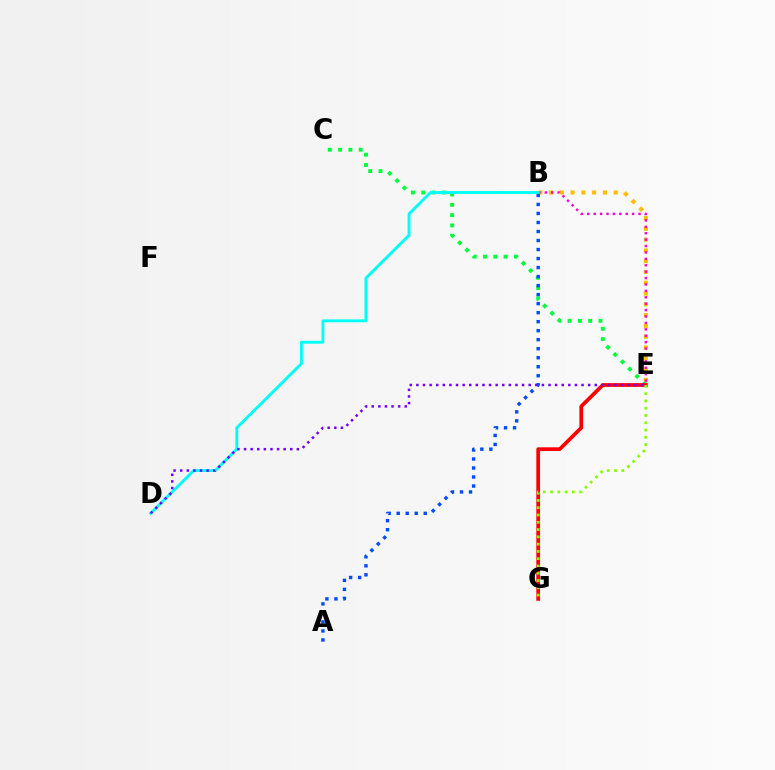{('C', 'E'): [{'color': '#00ff39', 'line_style': 'dotted', 'thickness': 2.8}], ('B', 'E'): [{'color': '#ffbd00', 'line_style': 'dotted', 'thickness': 2.93}, {'color': '#ff00cf', 'line_style': 'dotted', 'thickness': 1.74}], ('E', 'G'): [{'color': '#ff0000', 'line_style': 'solid', 'thickness': 2.69}, {'color': '#84ff00', 'line_style': 'dotted', 'thickness': 1.98}], ('A', 'B'): [{'color': '#004bff', 'line_style': 'dotted', 'thickness': 2.45}], ('B', 'D'): [{'color': '#00fff6', 'line_style': 'solid', 'thickness': 2.08}], ('D', 'E'): [{'color': '#7200ff', 'line_style': 'dotted', 'thickness': 1.79}]}